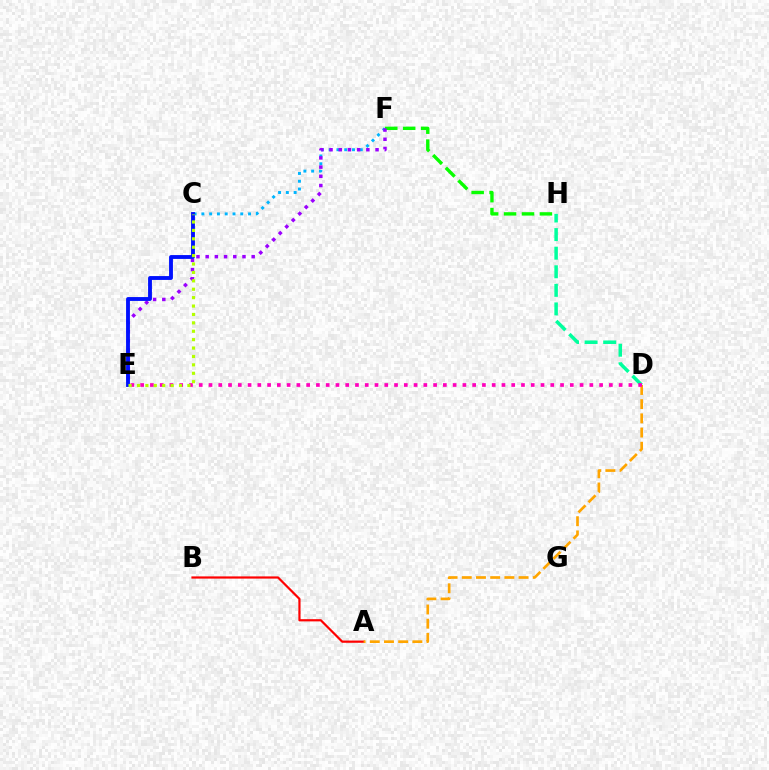{('A', 'B'): [{'color': '#ff0000', 'line_style': 'solid', 'thickness': 1.59}], ('A', 'D'): [{'color': '#ffa500', 'line_style': 'dashed', 'thickness': 1.93}], ('D', 'H'): [{'color': '#00ff9d', 'line_style': 'dashed', 'thickness': 2.52}], ('C', 'F'): [{'color': '#00b5ff', 'line_style': 'dotted', 'thickness': 2.11}], ('F', 'H'): [{'color': '#08ff00', 'line_style': 'dashed', 'thickness': 2.44}], ('E', 'F'): [{'color': '#9b00ff', 'line_style': 'dotted', 'thickness': 2.5}], ('C', 'E'): [{'color': '#0010ff', 'line_style': 'solid', 'thickness': 2.78}, {'color': '#b3ff00', 'line_style': 'dotted', 'thickness': 2.28}], ('D', 'E'): [{'color': '#ff00bd', 'line_style': 'dotted', 'thickness': 2.65}]}